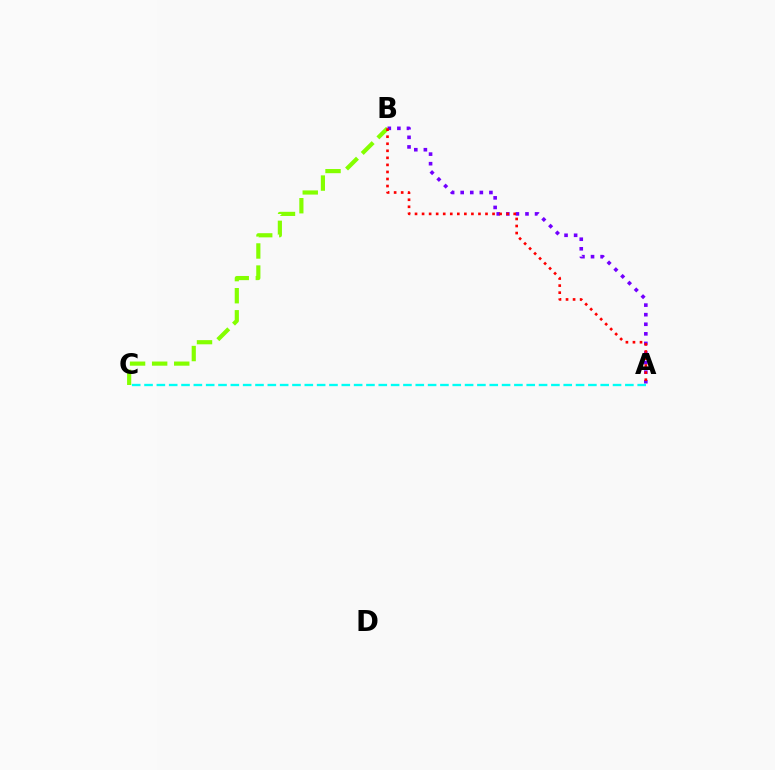{('B', 'C'): [{'color': '#84ff00', 'line_style': 'dashed', 'thickness': 3.0}], ('A', 'B'): [{'color': '#7200ff', 'line_style': 'dotted', 'thickness': 2.6}, {'color': '#ff0000', 'line_style': 'dotted', 'thickness': 1.91}], ('A', 'C'): [{'color': '#00fff6', 'line_style': 'dashed', 'thickness': 1.67}]}